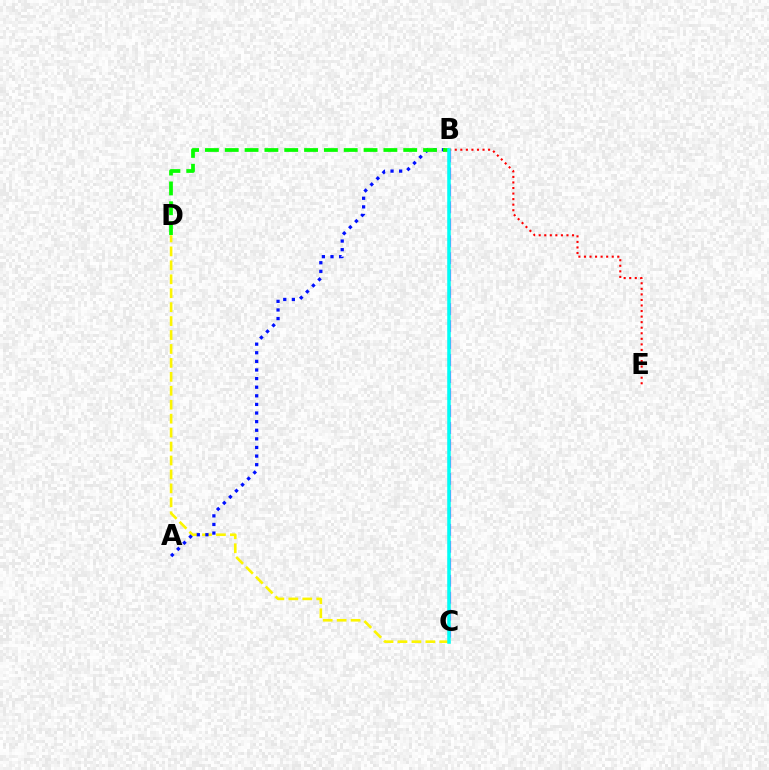{('C', 'D'): [{'color': '#fcf500', 'line_style': 'dashed', 'thickness': 1.89}], ('A', 'B'): [{'color': '#0010ff', 'line_style': 'dotted', 'thickness': 2.34}], ('B', 'D'): [{'color': '#08ff00', 'line_style': 'dashed', 'thickness': 2.69}], ('B', 'C'): [{'color': '#ee00ff', 'line_style': 'dashed', 'thickness': 2.31}, {'color': '#00fff6', 'line_style': 'solid', 'thickness': 2.53}], ('B', 'E'): [{'color': '#ff0000', 'line_style': 'dotted', 'thickness': 1.51}]}